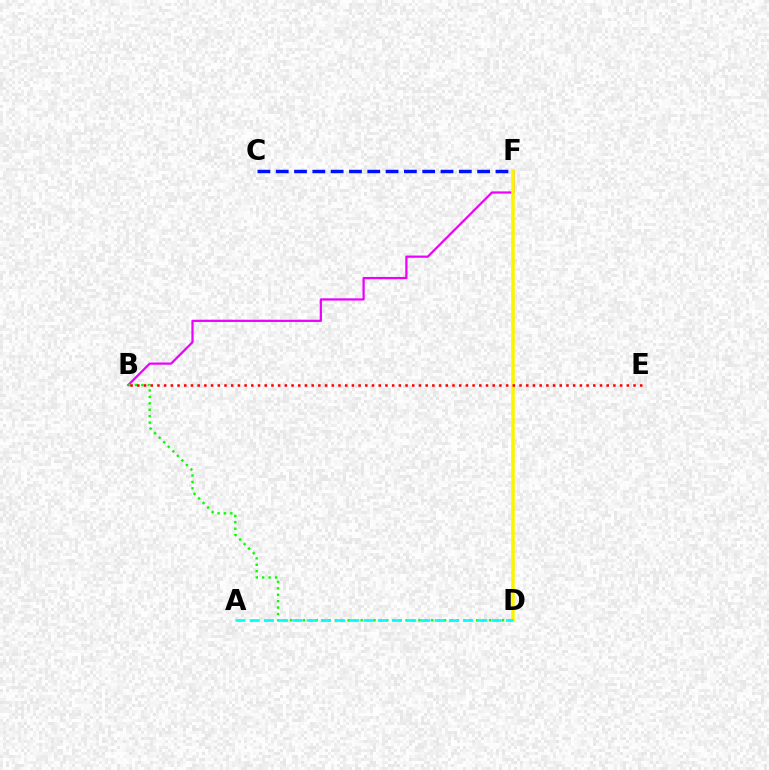{('B', 'F'): [{'color': '#ee00ff', 'line_style': 'solid', 'thickness': 1.61}], ('B', 'D'): [{'color': '#08ff00', 'line_style': 'dotted', 'thickness': 1.74}], ('C', 'F'): [{'color': '#0010ff', 'line_style': 'dashed', 'thickness': 2.49}], ('D', 'F'): [{'color': '#fcf500', 'line_style': 'solid', 'thickness': 2.52}], ('A', 'D'): [{'color': '#00fff6', 'line_style': 'dashed', 'thickness': 1.93}], ('B', 'E'): [{'color': '#ff0000', 'line_style': 'dotted', 'thickness': 1.82}]}